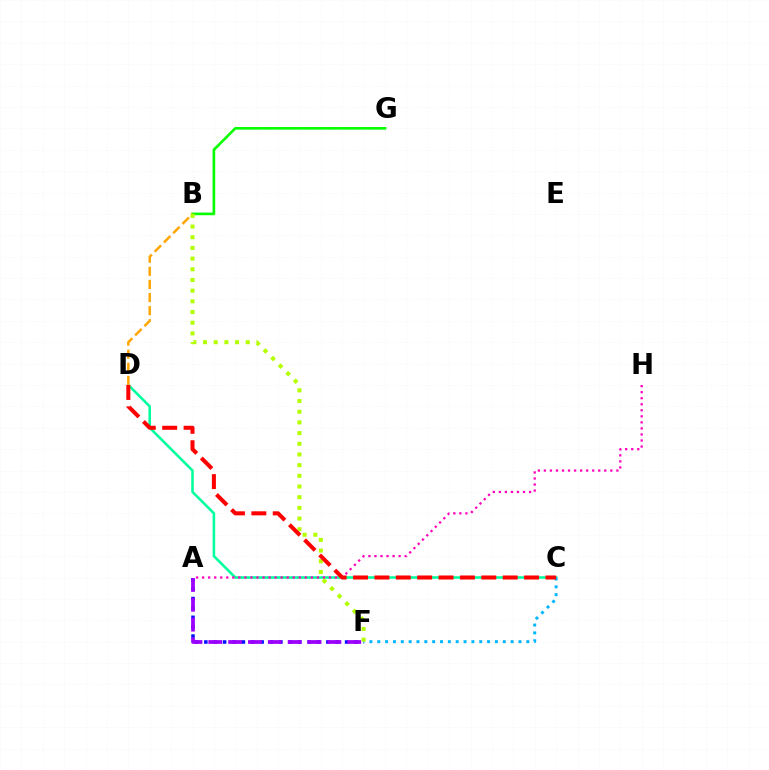{('A', 'F'): [{'color': '#0010ff', 'line_style': 'dotted', 'thickness': 2.55}, {'color': '#9b00ff', 'line_style': 'dashed', 'thickness': 2.7}], ('C', 'D'): [{'color': '#00ff9d', 'line_style': 'solid', 'thickness': 1.84}, {'color': '#ff0000', 'line_style': 'dashed', 'thickness': 2.9}], ('A', 'H'): [{'color': '#ff00bd', 'line_style': 'dotted', 'thickness': 1.64}], ('B', 'G'): [{'color': '#08ff00', 'line_style': 'solid', 'thickness': 1.91}], ('B', 'D'): [{'color': '#ffa500', 'line_style': 'dashed', 'thickness': 1.78}], ('C', 'F'): [{'color': '#00b5ff', 'line_style': 'dotted', 'thickness': 2.13}], ('B', 'F'): [{'color': '#b3ff00', 'line_style': 'dotted', 'thickness': 2.9}]}